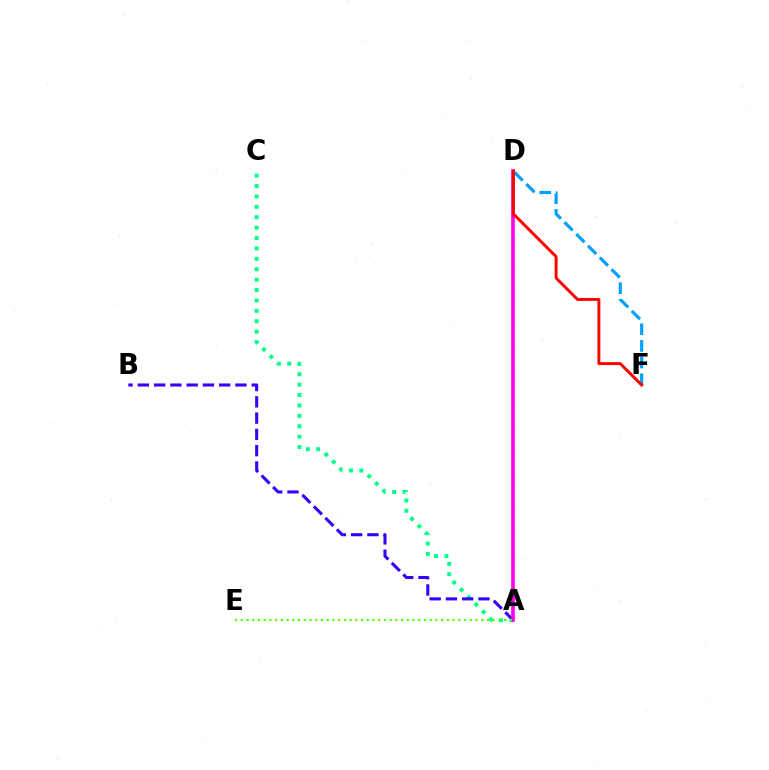{('A', 'D'): [{'color': '#ffd500', 'line_style': 'dashed', 'thickness': 1.56}, {'color': '#ff00ed', 'line_style': 'solid', 'thickness': 2.62}], ('A', 'C'): [{'color': '#00ff86', 'line_style': 'dotted', 'thickness': 2.83}], ('A', 'B'): [{'color': '#3700ff', 'line_style': 'dashed', 'thickness': 2.21}], ('A', 'E'): [{'color': '#4fff00', 'line_style': 'dotted', 'thickness': 1.56}], ('D', 'F'): [{'color': '#009eff', 'line_style': 'dashed', 'thickness': 2.26}, {'color': '#ff0000', 'line_style': 'solid', 'thickness': 2.11}]}